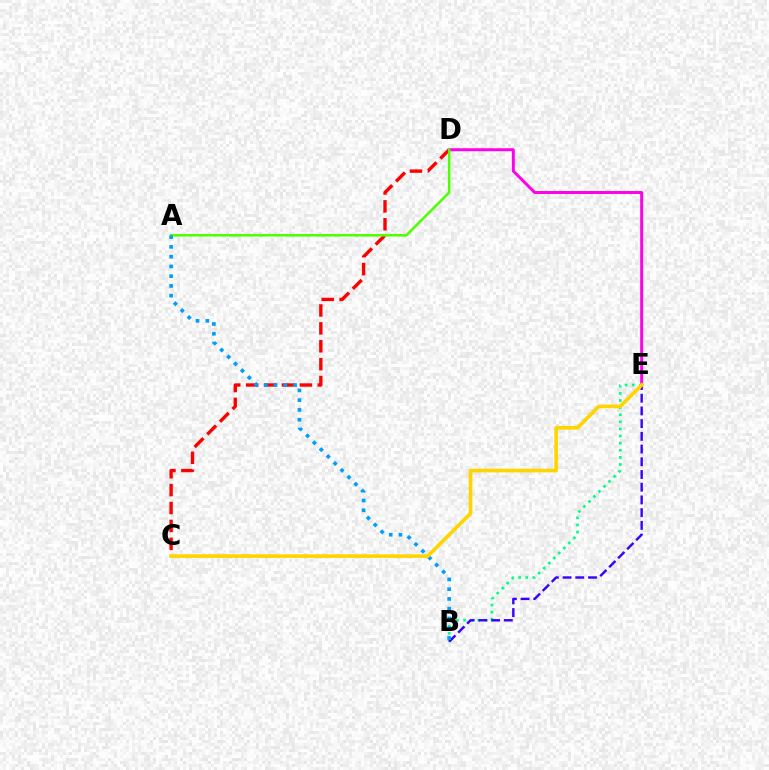{('C', 'D'): [{'color': '#ff0000', 'line_style': 'dashed', 'thickness': 2.43}], ('B', 'E'): [{'color': '#00ff86', 'line_style': 'dotted', 'thickness': 1.93}, {'color': '#3700ff', 'line_style': 'dashed', 'thickness': 1.73}], ('D', 'E'): [{'color': '#ff00ed', 'line_style': 'solid', 'thickness': 2.13}], ('A', 'D'): [{'color': '#4fff00', 'line_style': 'solid', 'thickness': 1.81}], ('A', 'B'): [{'color': '#009eff', 'line_style': 'dotted', 'thickness': 2.65}], ('C', 'E'): [{'color': '#ffd500', 'line_style': 'solid', 'thickness': 2.62}]}